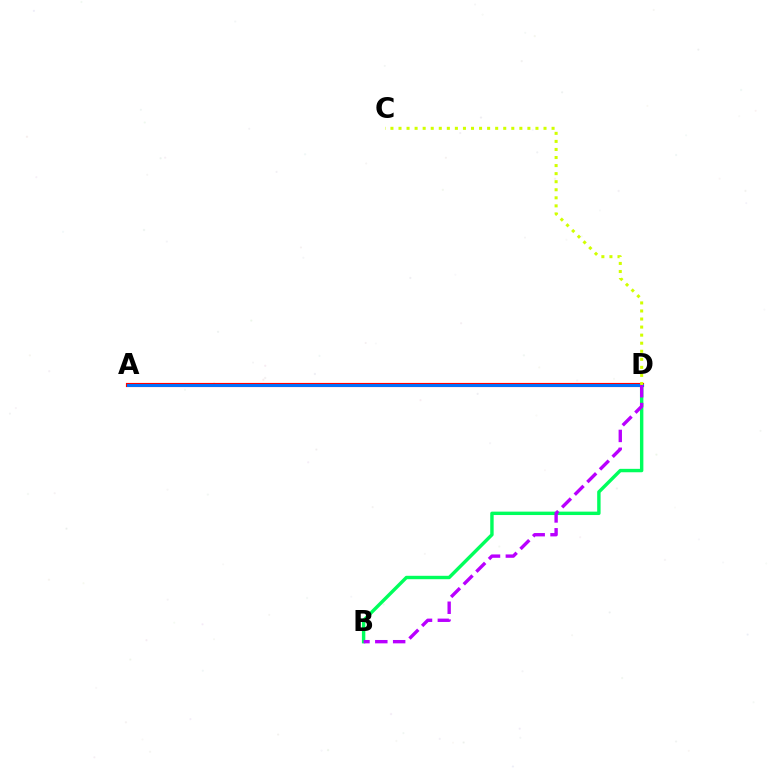{('B', 'D'): [{'color': '#00ff5c', 'line_style': 'solid', 'thickness': 2.46}, {'color': '#b900ff', 'line_style': 'dashed', 'thickness': 2.42}], ('A', 'D'): [{'color': '#ff0000', 'line_style': 'solid', 'thickness': 2.98}, {'color': '#0074ff', 'line_style': 'solid', 'thickness': 2.12}], ('C', 'D'): [{'color': '#d1ff00', 'line_style': 'dotted', 'thickness': 2.19}]}